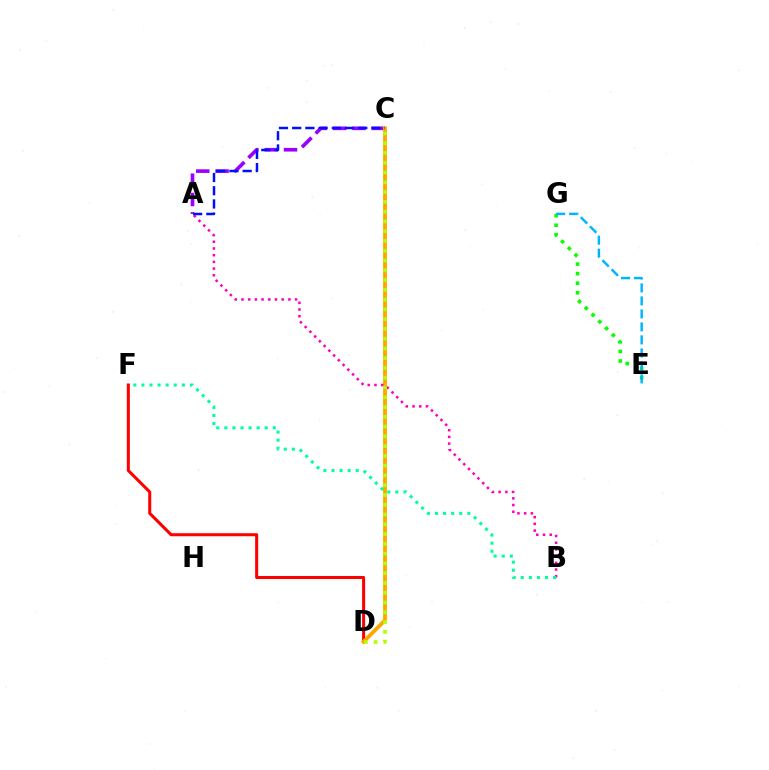{('D', 'F'): [{'color': '#ff0000', 'line_style': 'solid', 'thickness': 2.19}], ('A', 'C'): [{'color': '#9b00ff', 'line_style': 'dashed', 'thickness': 2.62}, {'color': '#0010ff', 'line_style': 'dashed', 'thickness': 1.8}], ('C', 'D'): [{'color': '#ffa500', 'line_style': 'solid', 'thickness': 2.73}, {'color': '#b3ff00', 'line_style': 'dotted', 'thickness': 2.66}], ('A', 'B'): [{'color': '#ff00bd', 'line_style': 'dotted', 'thickness': 1.82}], ('B', 'F'): [{'color': '#00ff9d', 'line_style': 'dotted', 'thickness': 2.2}], ('E', 'G'): [{'color': '#08ff00', 'line_style': 'dotted', 'thickness': 2.59}, {'color': '#00b5ff', 'line_style': 'dashed', 'thickness': 1.77}]}